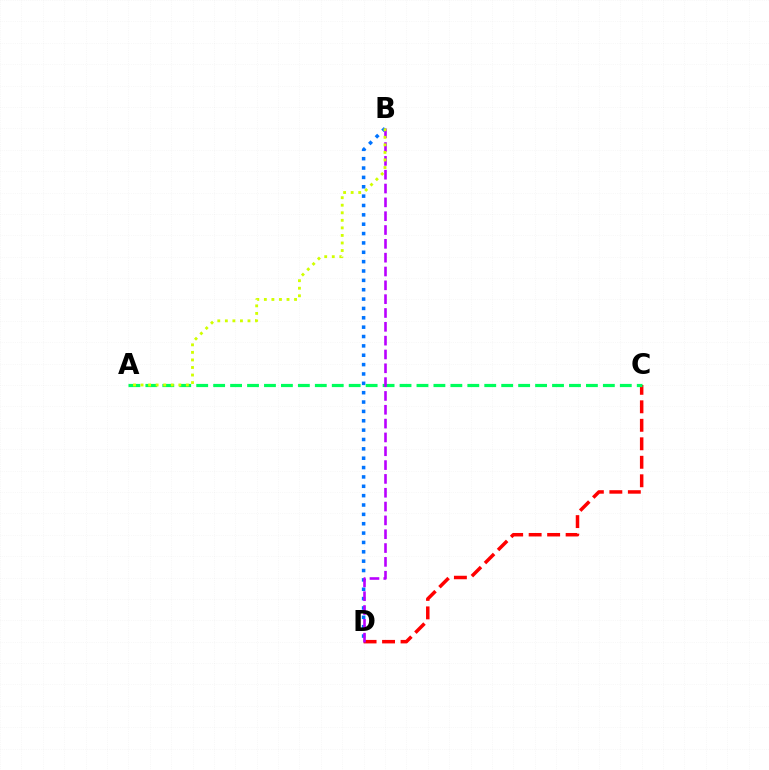{('B', 'D'): [{'color': '#0074ff', 'line_style': 'dotted', 'thickness': 2.54}, {'color': '#b900ff', 'line_style': 'dashed', 'thickness': 1.88}], ('C', 'D'): [{'color': '#ff0000', 'line_style': 'dashed', 'thickness': 2.51}], ('A', 'C'): [{'color': '#00ff5c', 'line_style': 'dashed', 'thickness': 2.3}], ('A', 'B'): [{'color': '#d1ff00', 'line_style': 'dotted', 'thickness': 2.05}]}